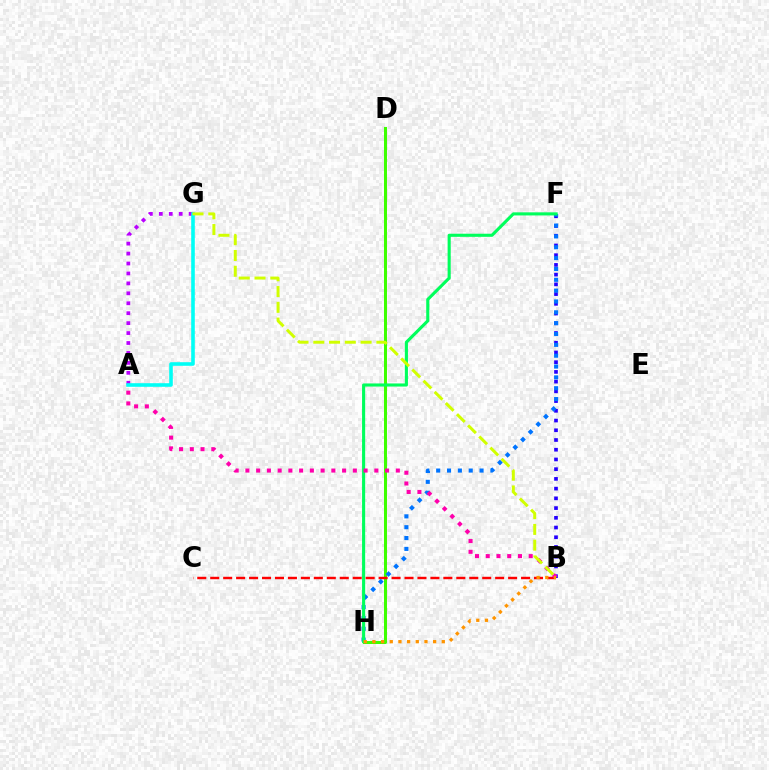{('A', 'G'): [{'color': '#b900ff', 'line_style': 'dotted', 'thickness': 2.7}, {'color': '#00fff6', 'line_style': 'solid', 'thickness': 2.59}], ('D', 'H'): [{'color': '#3dff00', 'line_style': 'solid', 'thickness': 2.17}], ('B', 'F'): [{'color': '#2500ff', 'line_style': 'dotted', 'thickness': 2.64}], ('B', 'C'): [{'color': '#ff0000', 'line_style': 'dashed', 'thickness': 1.76}], ('F', 'H'): [{'color': '#0074ff', 'line_style': 'dotted', 'thickness': 2.95}, {'color': '#00ff5c', 'line_style': 'solid', 'thickness': 2.23}], ('A', 'B'): [{'color': '#ff00ac', 'line_style': 'dotted', 'thickness': 2.92}], ('B', 'H'): [{'color': '#ff9400', 'line_style': 'dotted', 'thickness': 2.36}], ('B', 'G'): [{'color': '#d1ff00', 'line_style': 'dashed', 'thickness': 2.14}]}